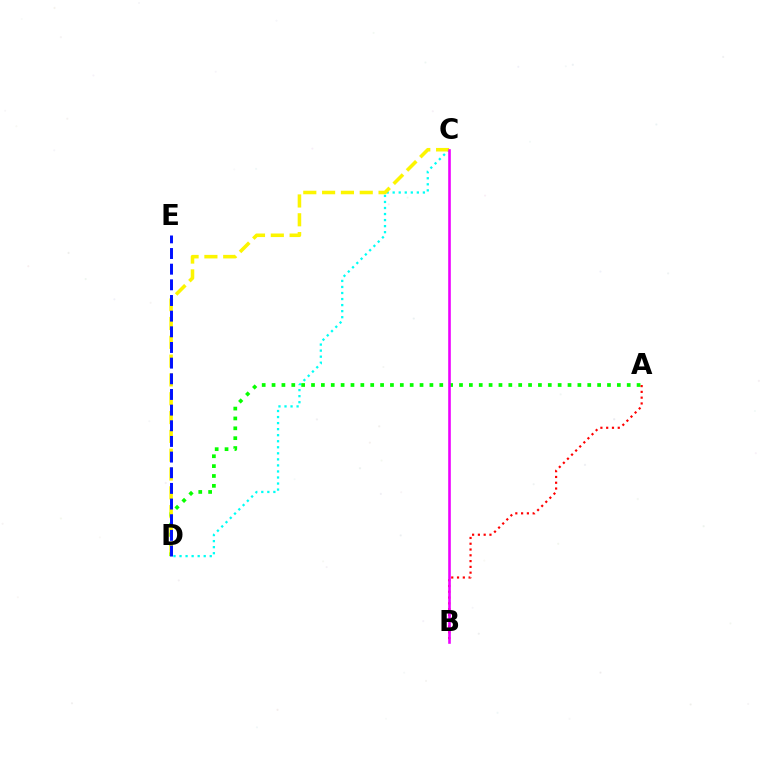{('C', 'D'): [{'color': '#00fff6', 'line_style': 'dotted', 'thickness': 1.64}, {'color': '#fcf500', 'line_style': 'dashed', 'thickness': 2.56}], ('A', 'D'): [{'color': '#08ff00', 'line_style': 'dotted', 'thickness': 2.68}], ('A', 'B'): [{'color': '#ff0000', 'line_style': 'dotted', 'thickness': 1.57}], ('B', 'C'): [{'color': '#ee00ff', 'line_style': 'solid', 'thickness': 1.88}], ('D', 'E'): [{'color': '#0010ff', 'line_style': 'dashed', 'thickness': 2.13}]}